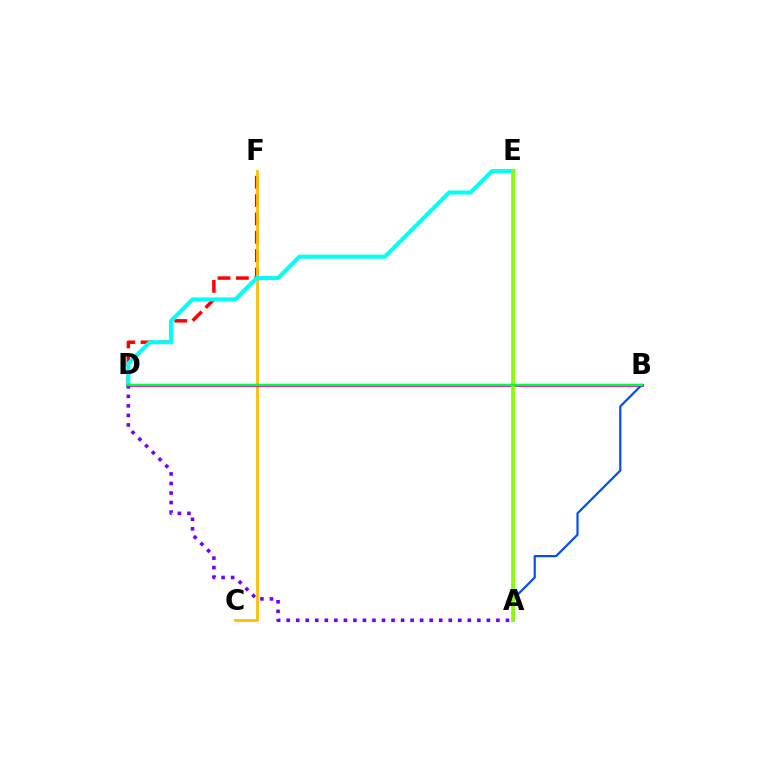{('D', 'F'): [{'color': '#ff0000', 'line_style': 'dashed', 'thickness': 2.49}], ('C', 'F'): [{'color': '#ffbd00', 'line_style': 'solid', 'thickness': 1.99}], ('D', 'E'): [{'color': '#00fff6', 'line_style': 'solid', 'thickness': 2.93}], ('B', 'D'): [{'color': '#ff00cf', 'line_style': 'solid', 'thickness': 2.25}, {'color': '#00ff39', 'line_style': 'solid', 'thickness': 1.77}], ('A', 'D'): [{'color': '#7200ff', 'line_style': 'dotted', 'thickness': 2.59}], ('A', 'B'): [{'color': '#004bff', 'line_style': 'solid', 'thickness': 1.57}], ('A', 'E'): [{'color': '#84ff00', 'line_style': 'solid', 'thickness': 2.67}]}